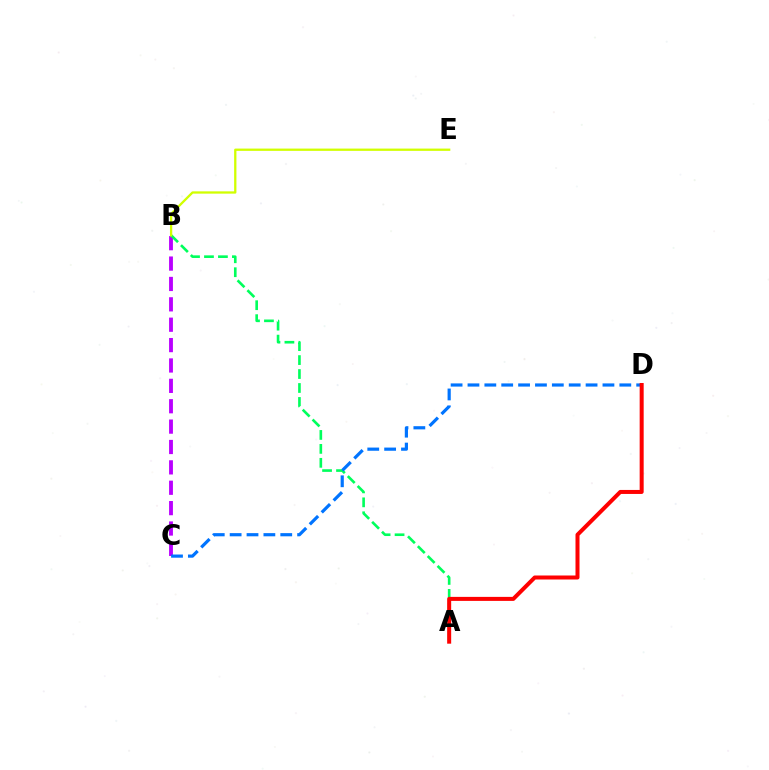{('B', 'C'): [{'color': '#b900ff', 'line_style': 'dashed', 'thickness': 2.77}], ('A', 'B'): [{'color': '#00ff5c', 'line_style': 'dashed', 'thickness': 1.9}], ('C', 'D'): [{'color': '#0074ff', 'line_style': 'dashed', 'thickness': 2.29}], ('A', 'D'): [{'color': '#ff0000', 'line_style': 'solid', 'thickness': 2.89}], ('B', 'E'): [{'color': '#d1ff00', 'line_style': 'solid', 'thickness': 1.65}]}